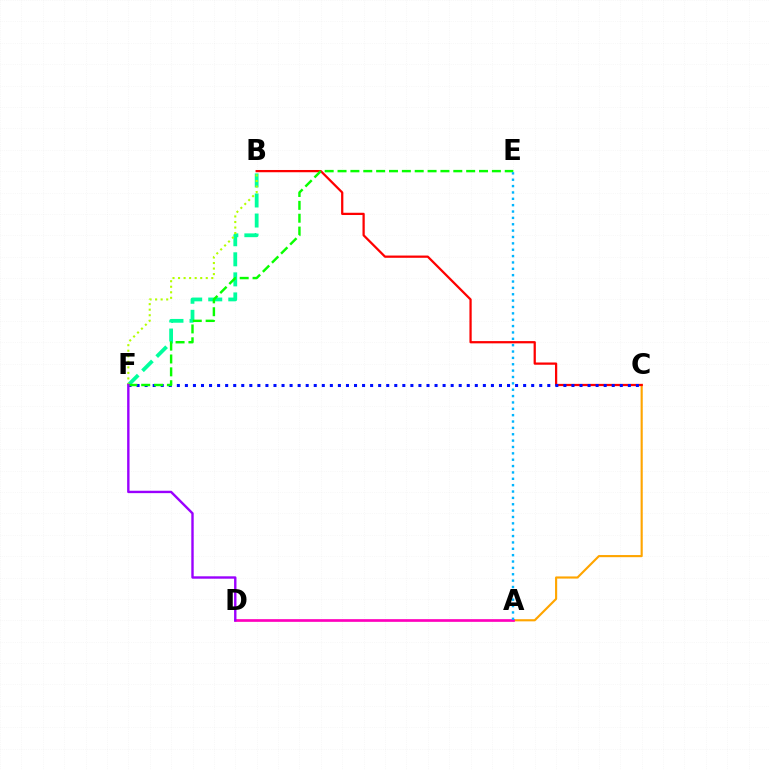{('B', 'F'): [{'color': '#00ff9d', 'line_style': 'dashed', 'thickness': 2.72}, {'color': '#b3ff00', 'line_style': 'dotted', 'thickness': 1.51}], ('A', 'C'): [{'color': '#ffa500', 'line_style': 'solid', 'thickness': 1.54}], ('B', 'C'): [{'color': '#ff0000', 'line_style': 'solid', 'thickness': 1.62}], ('C', 'F'): [{'color': '#0010ff', 'line_style': 'dotted', 'thickness': 2.19}], ('A', 'D'): [{'color': '#ff00bd', 'line_style': 'solid', 'thickness': 1.93}], ('E', 'F'): [{'color': '#08ff00', 'line_style': 'dashed', 'thickness': 1.75}], ('D', 'F'): [{'color': '#9b00ff', 'line_style': 'solid', 'thickness': 1.72}], ('A', 'E'): [{'color': '#00b5ff', 'line_style': 'dotted', 'thickness': 1.73}]}